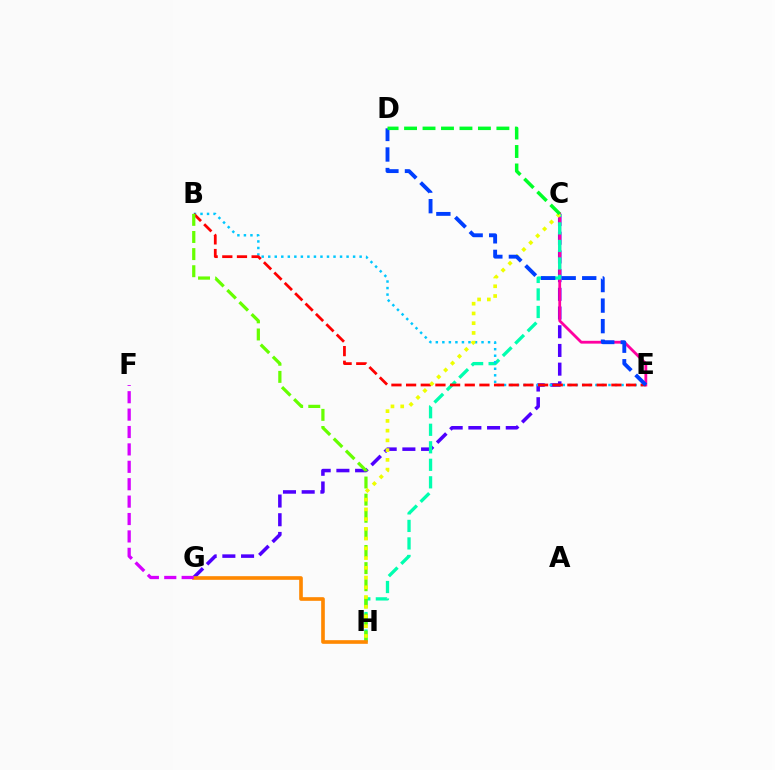{('C', 'G'): [{'color': '#4f00ff', 'line_style': 'dashed', 'thickness': 2.54}], ('C', 'E'): [{'color': '#ff00a0', 'line_style': 'solid', 'thickness': 2.02}], ('C', 'H'): [{'color': '#00ffaf', 'line_style': 'dashed', 'thickness': 2.38}, {'color': '#eeff00', 'line_style': 'dotted', 'thickness': 2.65}], ('B', 'E'): [{'color': '#00c7ff', 'line_style': 'dotted', 'thickness': 1.77}, {'color': '#ff0000', 'line_style': 'dashed', 'thickness': 1.99}], ('B', 'H'): [{'color': '#66ff00', 'line_style': 'dashed', 'thickness': 2.33}], ('D', 'E'): [{'color': '#003fff', 'line_style': 'dashed', 'thickness': 2.79}], ('C', 'D'): [{'color': '#00ff27', 'line_style': 'dashed', 'thickness': 2.51}], ('G', 'H'): [{'color': '#ff8800', 'line_style': 'solid', 'thickness': 2.62}], ('F', 'G'): [{'color': '#d600ff', 'line_style': 'dashed', 'thickness': 2.36}]}